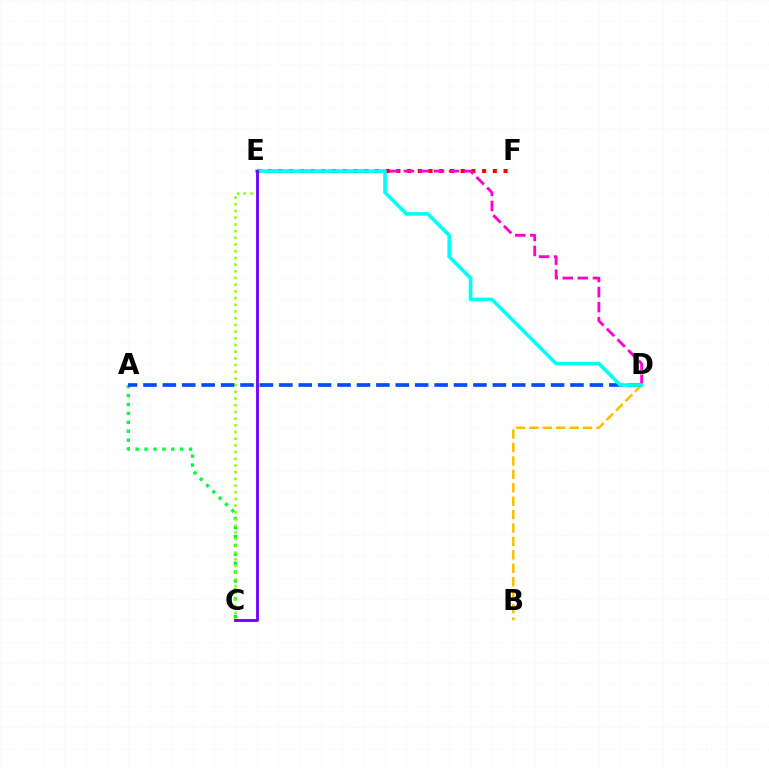{('B', 'D'): [{'color': '#ffbd00', 'line_style': 'dashed', 'thickness': 1.82}], ('E', 'F'): [{'color': '#ff0000', 'line_style': 'dotted', 'thickness': 2.91}], ('A', 'C'): [{'color': '#00ff39', 'line_style': 'dotted', 'thickness': 2.42}], ('C', 'E'): [{'color': '#84ff00', 'line_style': 'dotted', 'thickness': 1.82}, {'color': '#7200ff', 'line_style': 'solid', 'thickness': 2.05}], ('A', 'D'): [{'color': '#004bff', 'line_style': 'dashed', 'thickness': 2.64}], ('D', 'E'): [{'color': '#ff00cf', 'line_style': 'dashed', 'thickness': 2.04}, {'color': '#00fff6', 'line_style': 'solid', 'thickness': 2.59}]}